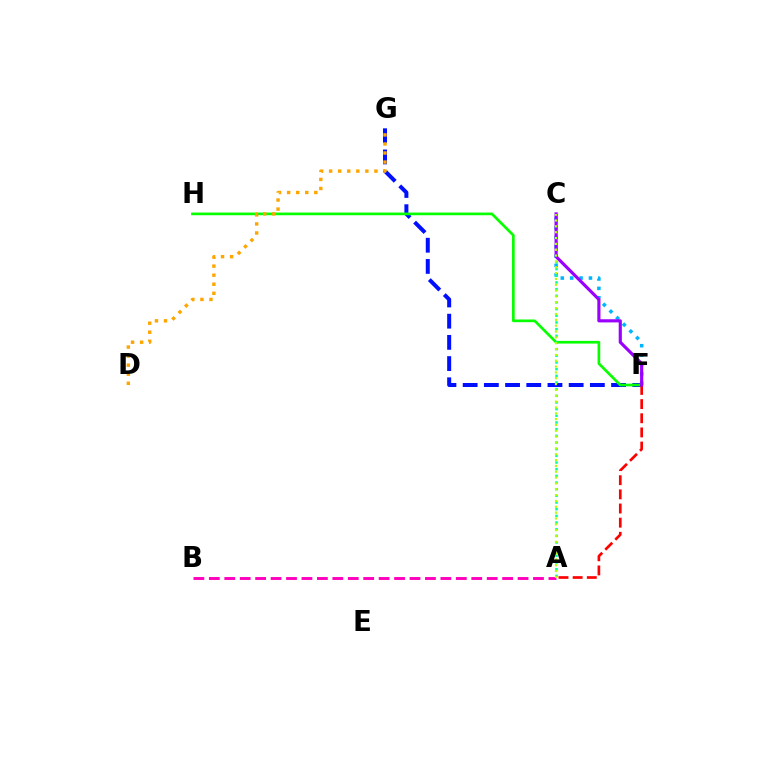{('F', 'G'): [{'color': '#0010ff', 'line_style': 'dashed', 'thickness': 2.88}], ('C', 'F'): [{'color': '#00b5ff', 'line_style': 'dotted', 'thickness': 2.55}, {'color': '#9b00ff', 'line_style': 'solid', 'thickness': 2.27}], ('F', 'H'): [{'color': '#08ff00', 'line_style': 'solid', 'thickness': 1.94}], ('A', 'F'): [{'color': '#ff0000', 'line_style': 'dashed', 'thickness': 1.92}], ('A', 'C'): [{'color': '#00ff9d', 'line_style': 'dotted', 'thickness': 1.81}, {'color': '#b3ff00', 'line_style': 'dotted', 'thickness': 1.59}], ('D', 'G'): [{'color': '#ffa500', 'line_style': 'dotted', 'thickness': 2.46}], ('A', 'B'): [{'color': '#ff00bd', 'line_style': 'dashed', 'thickness': 2.1}]}